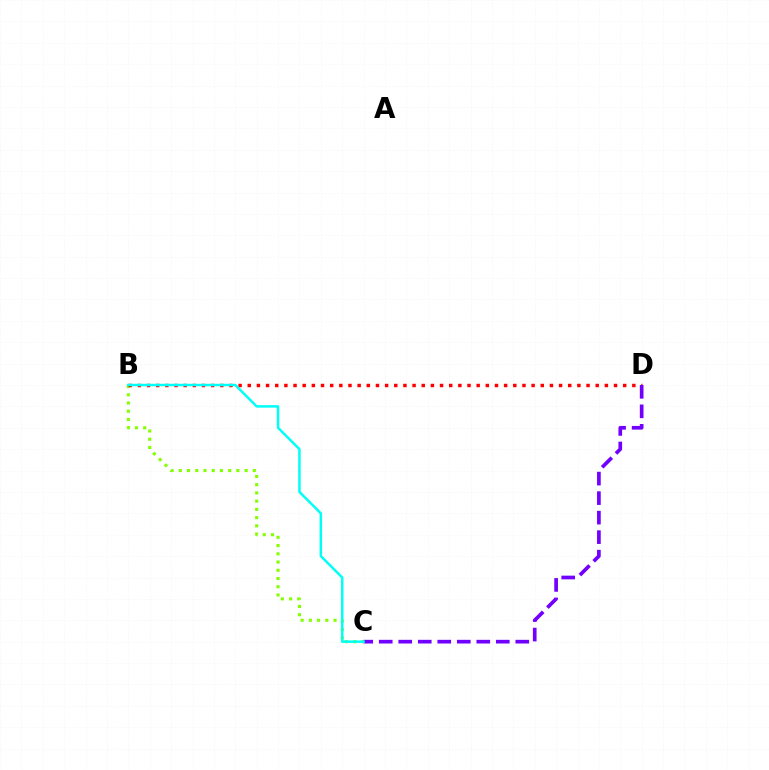{('B', 'C'): [{'color': '#84ff00', 'line_style': 'dotted', 'thickness': 2.24}, {'color': '#00fff6', 'line_style': 'solid', 'thickness': 1.79}], ('B', 'D'): [{'color': '#ff0000', 'line_style': 'dotted', 'thickness': 2.49}], ('C', 'D'): [{'color': '#7200ff', 'line_style': 'dashed', 'thickness': 2.65}]}